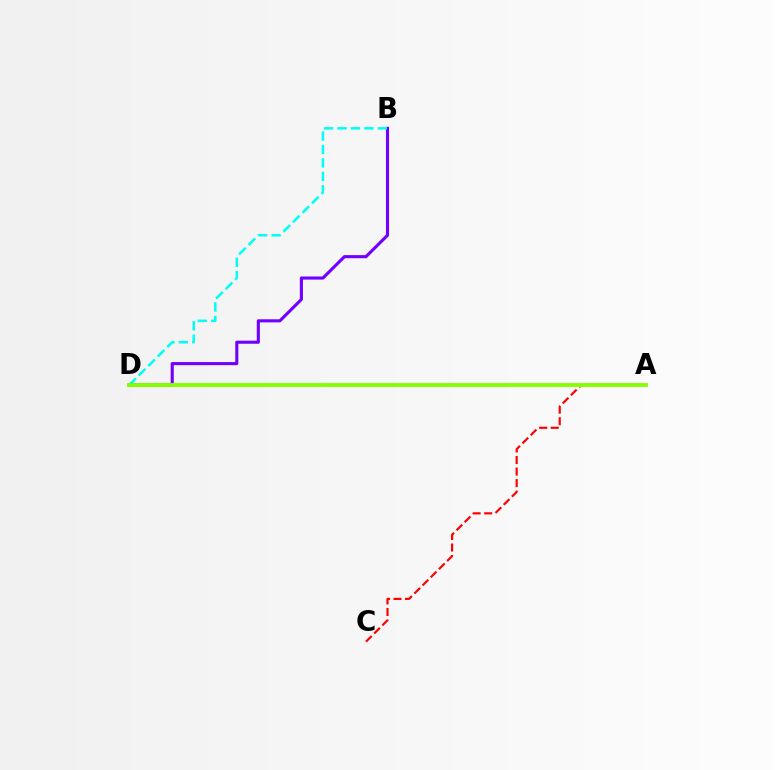{('B', 'D'): [{'color': '#7200ff', 'line_style': 'solid', 'thickness': 2.24}, {'color': '#00fff6', 'line_style': 'dashed', 'thickness': 1.82}], ('A', 'C'): [{'color': '#ff0000', 'line_style': 'dashed', 'thickness': 1.57}], ('A', 'D'): [{'color': '#84ff00', 'line_style': 'solid', 'thickness': 2.77}]}